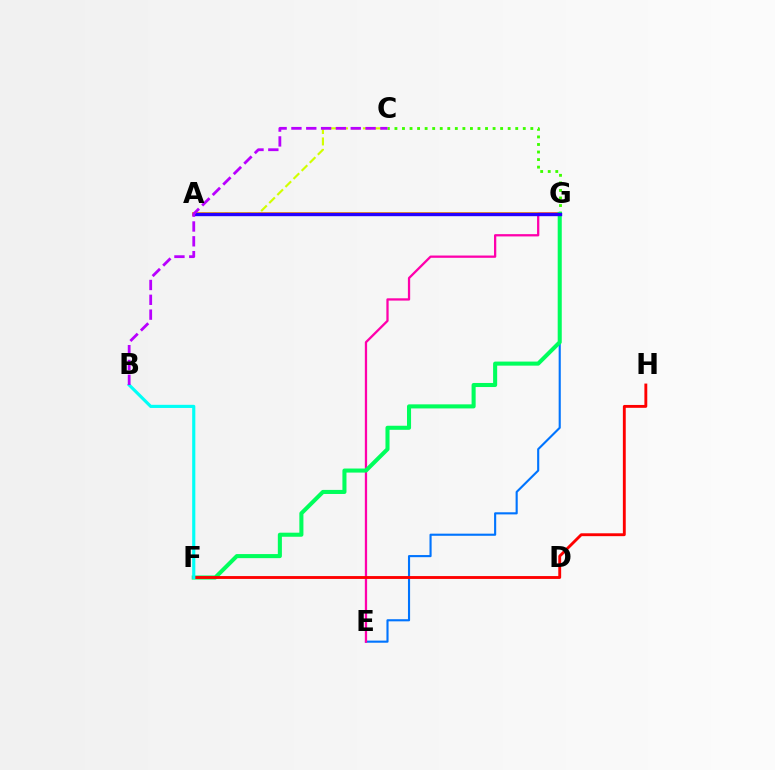{('A', 'G'): [{'color': '#ff9400', 'line_style': 'solid', 'thickness': 2.72}, {'color': '#2500ff', 'line_style': 'solid', 'thickness': 2.42}], ('C', 'G'): [{'color': '#3dff00', 'line_style': 'dotted', 'thickness': 2.05}], ('E', 'G'): [{'color': '#0074ff', 'line_style': 'solid', 'thickness': 1.53}, {'color': '#ff00ac', 'line_style': 'solid', 'thickness': 1.64}], ('F', 'G'): [{'color': '#00ff5c', 'line_style': 'solid', 'thickness': 2.93}], ('F', 'H'): [{'color': '#ff0000', 'line_style': 'solid', 'thickness': 2.06}], ('B', 'F'): [{'color': '#00fff6', 'line_style': 'solid', 'thickness': 2.26}], ('A', 'C'): [{'color': '#d1ff00', 'line_style': 'dashed', 'thickness': 1.55}], ('B', 'C'): [{'color': '#b900ff', 'line_style': 'dashed', 'thickness': 2.01}]}